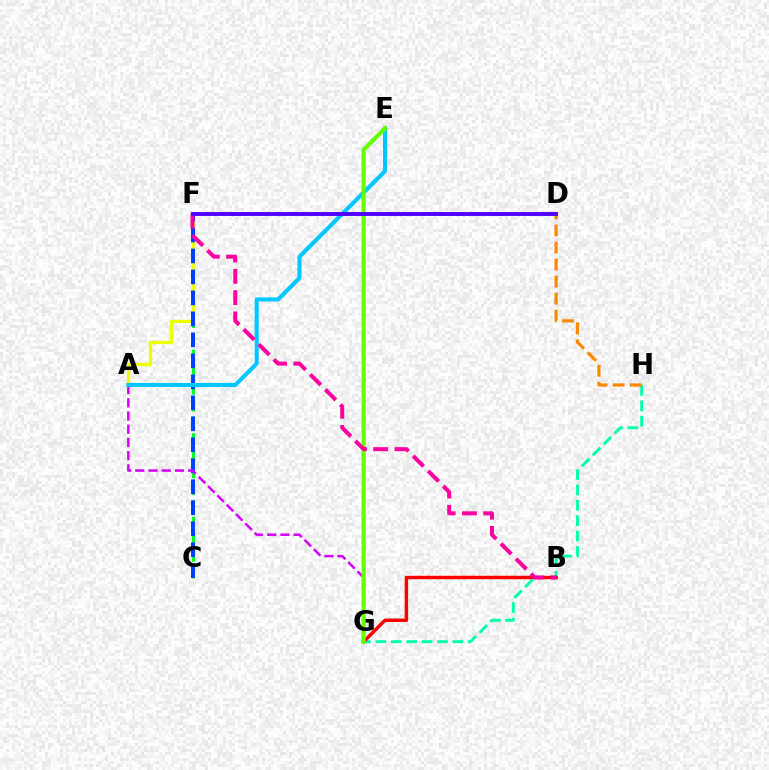{('G', 'H'): [{'color': '#00ffaf', 'line_style': 'dashed', 'thickness': 2.09}], ('B', 'G'): [{'color': '#ff0000', 'line_style': 'solid', 'thickness': 2.48}], ('D', 'H'): [{'color': '#ff8800', 'line_style': 'dashed', 'thickness': 2.32}], ('C', 'F'): [{'color': '#00ff27', 'line_style': 'dashed', 'thickness': 2.27}, {'color': '#003fff', 'line_style': 'dashed', 'thickness': 2.85}], ('A', 'F'): [{'color': '#eeff00', 'line_style': 'solid', 'thickness': 2.39}], ('A', 'G'): [{'color': '#d600ff', 'line_style': 'dashed', 'thickness': 1.79}], ('A', 'E'): [{'color': '#00c7ff', 'line_style': 'solid', 'thickness': 2.95}], ('E', 'G'): [{'color': '#66ff00', 'line_style': 'solid', 'thickness': 3.0}], ('B', 'F'): [{'color': '#ff00a0', 'line_style': 'dashed', 'thickness': 2.89}], ('D', 'F'): [{'color': '#4f00ff', 'line_style': 'solid', 'thickness': 2.8}]}